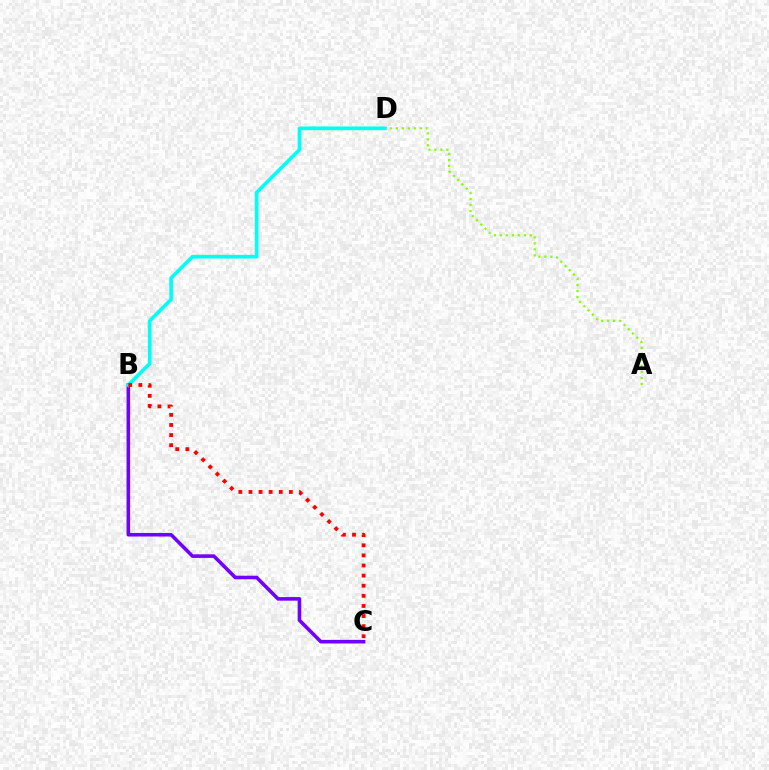{('A', 'D'): [{'color': '#84ff00', 'line_style': 'dotted', 'thickness': 1.63}], ('B', 'C'): [{'color': '#7200ff', 'line_style': 'solid', 'thickness': 2.58}, {'color': '#ff0000', 'line_style': 'dotted', 'thickness': 2.75}], ('B', 'D'): [{'color': '#00fff6', 'line_style': 'solid', 'thickness': 2.64}]}